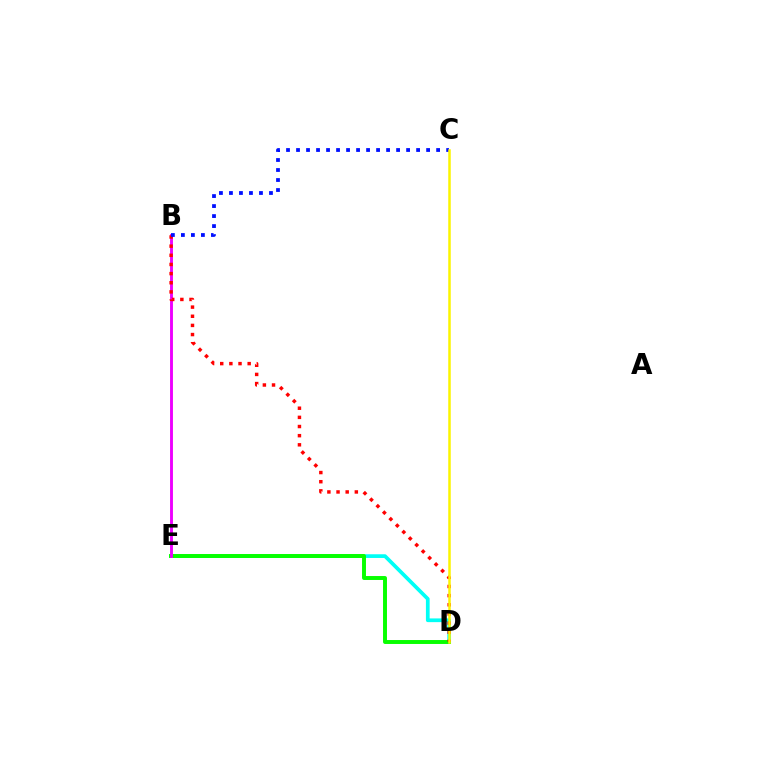{('D', 'E'): [{'color': '#00fff6', 'line_style': 'solid', 'thickness': 2.68}, {'color': '#08ff00', 'line_style': 'solid', 'thickness': 2.83}], ('B', 'E'): [{'color': '#ee00ff', 'line_style': 'solid', 'thickness': 2.08}], ('B', 'D'): [{'color': '#ff0000', 'line_style': 'dotted', 'thickness': 2.49}], ('B', 'C'): [{'color': '#0010ff', 'line_style': 'dotted', 'thickness': 2.72}], ('C', 'D'): [{'color': '#fcf500', 'line_style': 'solid', 'thickness': 1.8}]}